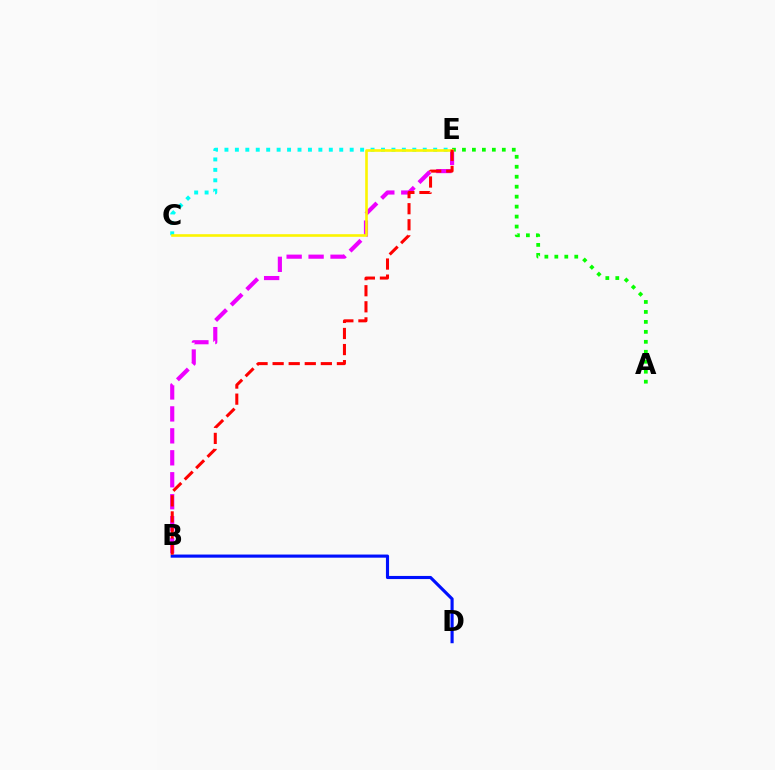{('A', 'E'): [{'color': '#08ff00', 'line_style': 'dotted', 'thickness': 2.71}], ('C', 'E'): [{'color': '#00fff6', 'line_style': 'dotted', 'thickness': 2.84}, {'color': '#fcf500', 'line_style': 'solid', 'thickness': 1.88}], ('B', 'D'): [{'color': '#0010ff', 'line_style': 'solid', 'thickness': 2.25}], ('B', 'E'): [{'color': '#ee00ff', 'line_style': 'dashed', 'thickness': 2.98}, {'color': '#ff0000', 'line_style': 'dashed', 'thickness': 2.18}]}